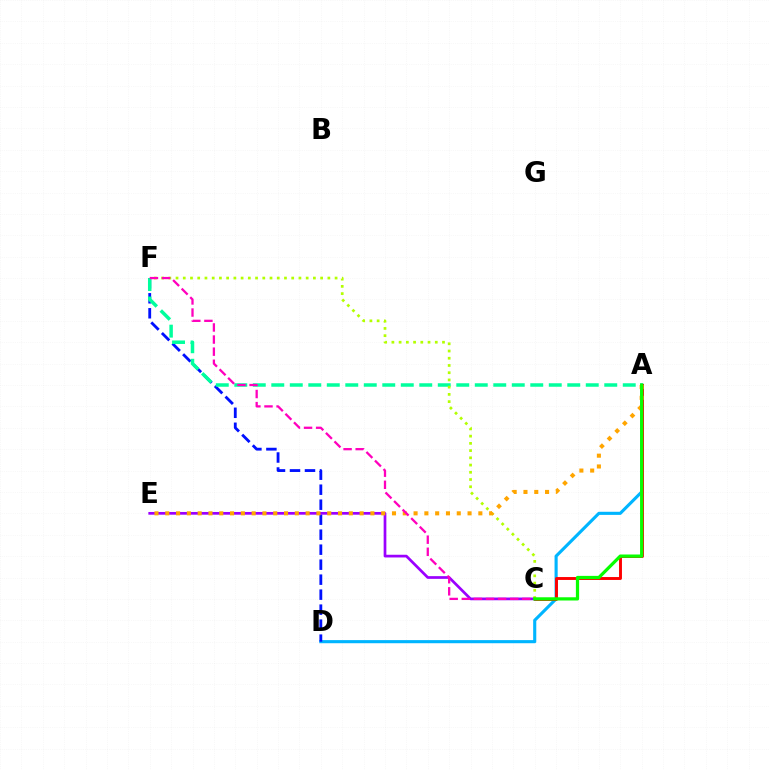{('A', 'D'): [{'color': '#00b5ff', 'line_style': 'solid', 'thickness': 2.24}], ('A', 'C'): [{'color': '#ff0000', 'line_style': 'solid', 'thickness': 2.09}, {'color': '#08ff00', 'line_style': 'solid', 'thickness': 2.33}], ('D', 'F'): [{'color': '#0010ff', 'line_style': 'dashed', 'thickness': 2.04}], ('A', 'F'): [{'color': '#00ff9d', 'line_style': 'dashed', 'thickness': 2.51}], ('C', 'E'): [{'color': '#9b00ff', 'line_style': 'solid', 'thickness': 1.95}], ('C', 'F'): [{'color': '#b3ff00', 'line_style': 'dotted', 'thickness': 1.96}, {'color': '#ff00bd', 'line_style': 'dashed', 'thickness': 1.64}], ('A', 'E'): [{'color': '#ffa500', 'line_style': 'dotted', 'thickness': 2.93}]}